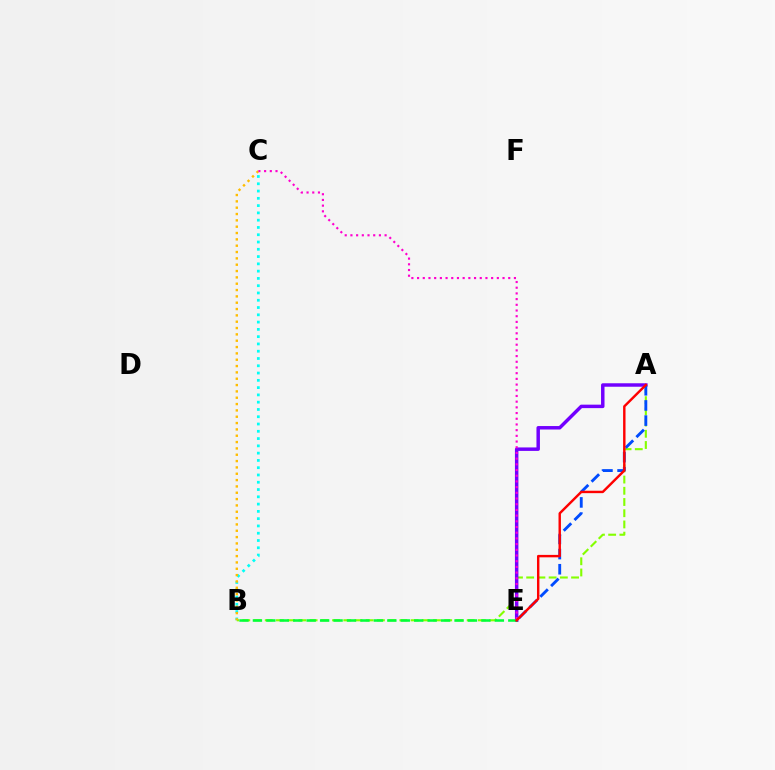{('B', 'C'): [{'color': '#00fff6', 'line_style': 'dotted', 'thickness': 1.98}, {'color': '#ffbd00', 'line_style': 'dotted', 'thickness': 1.72}], ('A', 'B'): [{'color': '#84ff00', 'line_style': 'dashed', 'thickness': 1.52}], ('A', 'E'): [{'color': '#7200ff', 'line_style': 'solid', 'thickness': 2.5}, {'color': '#004bff', 'line_style': 'dashed', 'thickness': 2.06}, {'color': '#ff0000', 'line_style': 'solid', 'thickness': 1.75}], ('B', 'E'): [{'color': '#00ff39', 'line_style': 'dashed', 'thickness': 1.83}], ('C', 'E'): [{'color': '#ff00cf', 'line_style': 'dotted', 'thickness': 1.55}]}